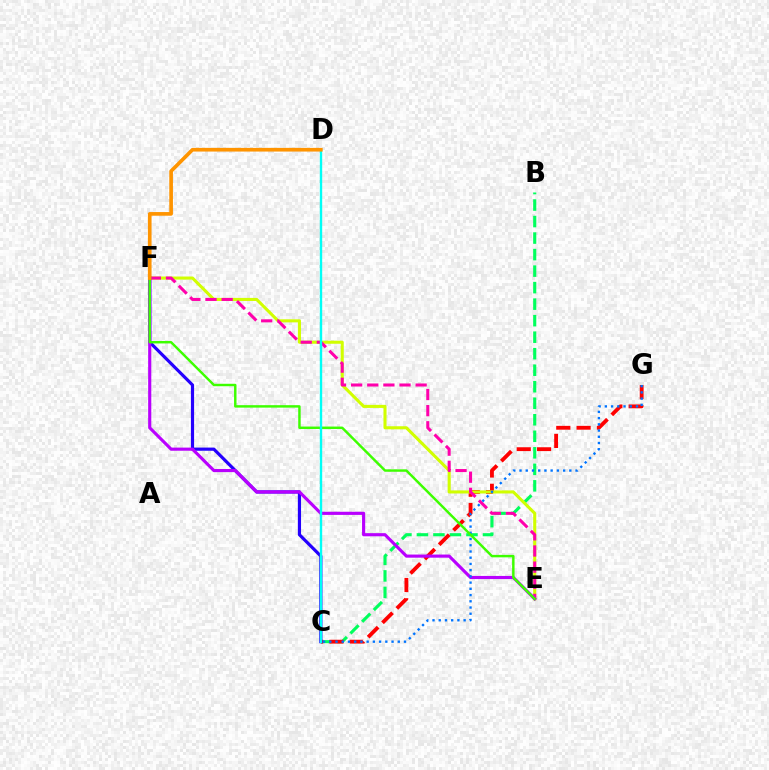{('B', 'C'): [{'color': '#00ff5c', 'line_style': 'dashed', 'thickness': 2.24}], ('C', 'G'): [{'color': '#ff0000', 'line_style': 'dashed', 'thickness': 2.76}, {'color': '#0074ff', 'line_style': 'dotted', 'thickness': 1.69}], ('E', 'F'): [{'color': '#d1ff00', 'line_style': 'solid', 'thickness': 2.21}, {'color': '#ff00ac', 'line_style': 'dashed', 'thickness': 2.19}, {'color': '#b900ff', 'line_style': 'solid', 'thickness': 2.25}, {'color': '#3dff00', 'line_style': 'solid', 'thickness': 1.76}], ('C', 'F'): [{'color': '#2500ff', 'line_style': 'solid', 'thickness': 2.29}], ('C', 'D'): [{'color': '#00fff6', 'line_style': 'solid', 'thickness': 1.71}], ('D', 'F'): [{'color': '#ff9400', 'line_style': 'solid', 'thickness': 2.64}]}